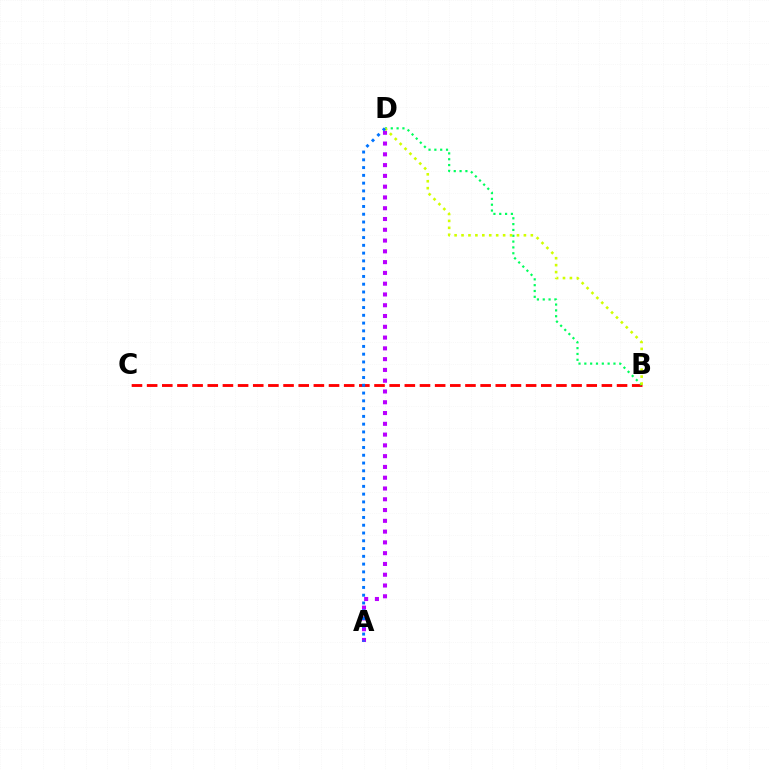{('B', 'C'): [{'color': '#ff0000', 'line_style': 'dashed', 'thickness': 2.06}], ('A', 'D'): [{'color': '#b900ff', 'line_style': 'dotted', 'thickness': 2.93}, {'color': '#0074ff', 'line_style': 'dotted', 'thickness': 2.11}], ('B', 'D'): [{'color': '#00ff5c', 'line_style': 'dotted', 'thickness': 1.58}, {'color': '#d1ff00', 'line_style': 'dotted', 'thickness': 1.88}]}